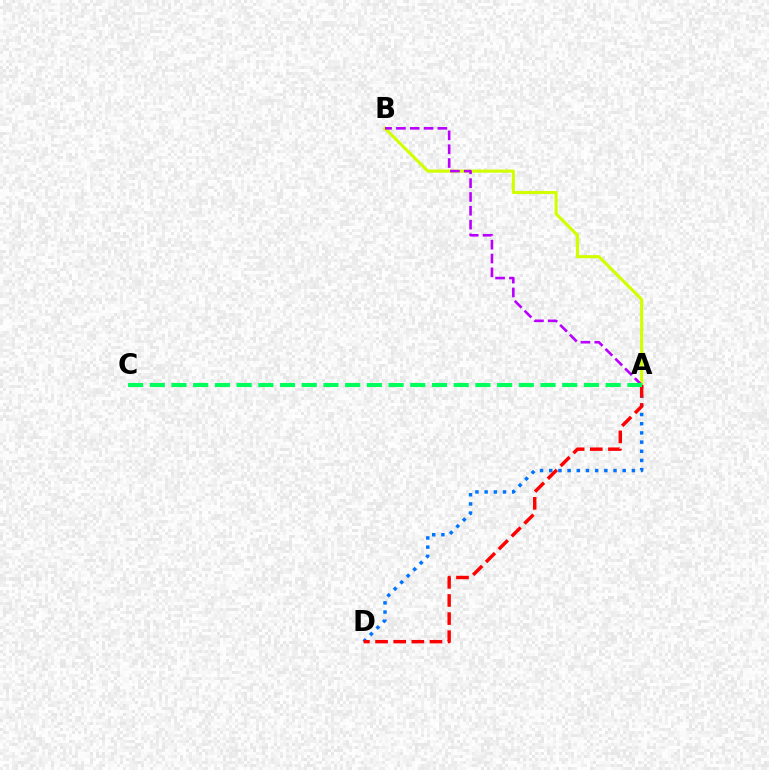{('A', 'D'): [{'color': '#0074ff', 'line_style': 'dotted', 'thickness': 2.49}, {'color': '#ff0000', 'line_style': 'dashed', 'thickness': 2.46}], ('A', 'B'): [{'color': '#d1ff00', 'line_style': 'solid', 'thickness': 2.24}, {'color': '#b900ff', 'line_style': 'dashed', 'thickness': 1.88}], ('A', 'C'): [{'color': '#00ff5c', 'line_style': 'dashed', 'thickness': 2.95}]}